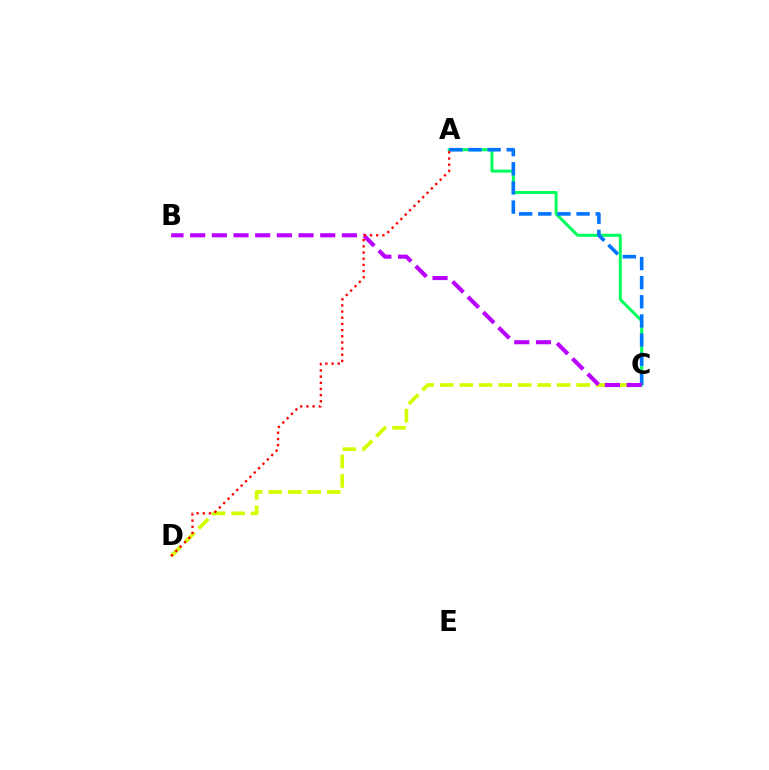{('A', 'C'): [{'color': '#00ff5c', 'line_style': 'solid', 'thickness': 2.14}, {'color': '#0074ff', 'line_style': 'dashed', 'thickness': 2.6}], ('C', 'D'): [{'color': '#d1ff00', 'line_style': 'dashed', 'thickness': 2.65}], ('B', 'C'): [{'color': '#b900ff', 'line_style': 'dashed', 'thickness': 2.94}], ('A', 'D'): [{'color': '#ff0000', 'line_style': 'dotted', 'thickness': 1.68}]}